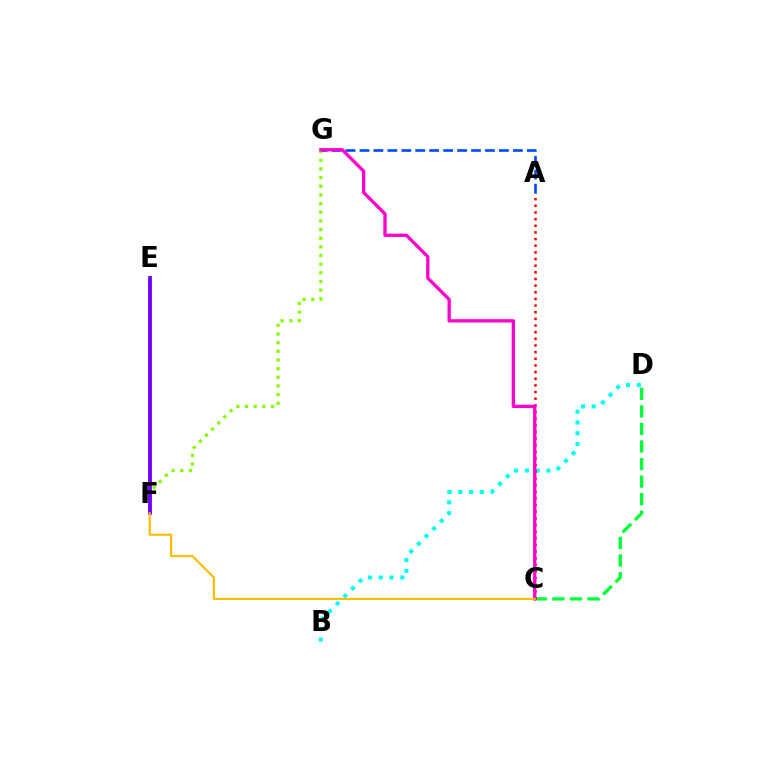{('F', 'G'): [{'color': '#84ff00', 'line_style': 'dotted', 'thickness': 2.35}], ('C', 'D'): [{'color': '#00ff39', 'line_style': 'dashed', 'thickness': 2.38}], ('E', 'F'): [{'color': '#7200ff', 'line_style': 'solid', 'thickness': 2.76}], ('B', 'D'): [{'color': '#00fff6', 'line_style': 'dotted', 'thickness': 2.93}], ('A', 'C'): [{'color': '#ff0000', 'line_style': 'dotted', 'thickness': 1.81}], ('A', 'G'): [{'color': '#004bff', 'line_style': 'dashed', 'thickness': 1.89}], ('C', 'G'): [{'color': '#ff00cf', 'line_style': 'solid', 'thickness': 2.38}], ('C', 'F'): [{'color': '#ffbd00', 'line_style': 'solid', 'thickness': 1.55}]}